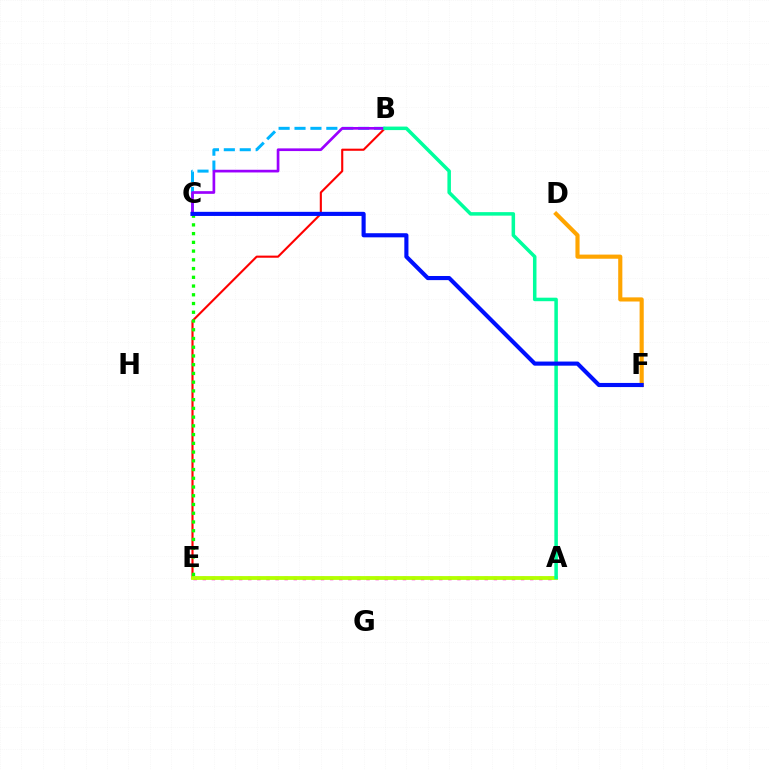{('B', 'C'): [{'color': '#00b5ff', 'line_style': 'dashed', 'thickness': 2.16}, {'color': '#9b00ff', 'line_style': 'solid', 'thickness': 1.93}], ('A', 'E'): [{'color': '#ff00bd', 'line_style': 'dotted', 'thickness': 2.47}, {'color': '#b3ff00', 'line_style': 'solid', 'thickness': 2.75}], ('B', 'E'): [{'color': '#ff0000', 'line_style': 'solid', 'thickness': 1.52}], ('D', 'F'): [{'color': '#ffa500', 'line_style': 'solid', 'thickness': 2.98}], ('A', 'B'): [{'color': '#00ff9d', 'line_style': 'solid', 'thickness': 2.53}], ('C', 'E'): [{'color': '#08ff00', 'line_style': 'dotted', 'thickness': 2.37}], ('C', 'F'): [{'color': '#0010ff', 'line_style': 'solid', 'thickness': 2.97}]}